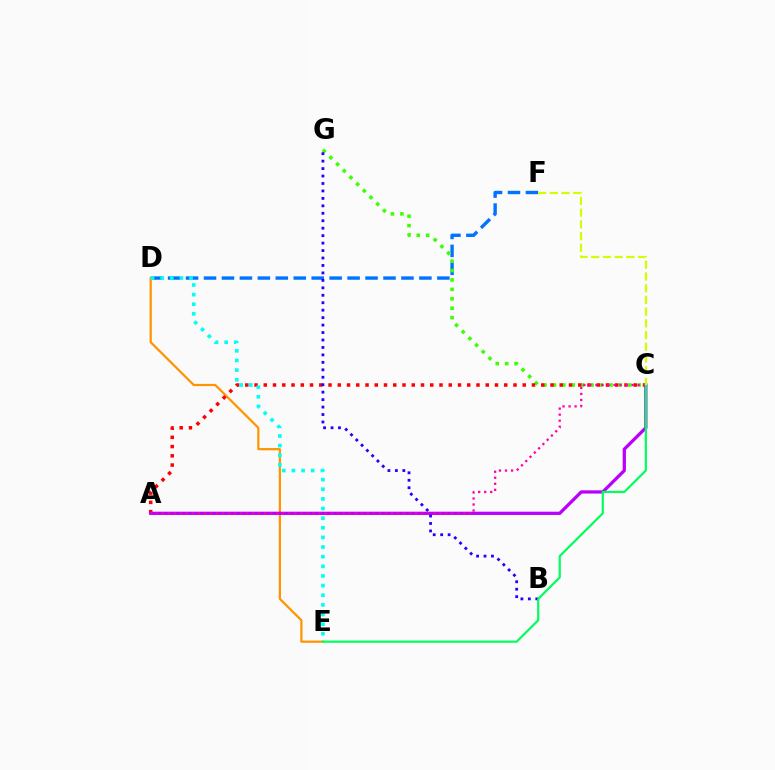{('D', 'F'): [{'color': '#0074ff', 'line_style': 'dashed', 'thickness': 2.44}], ('C', 'G'): [{'color': '#3dff00', 'line_style': 'dotted', 'thickness': 2.56}], ('D', 'E'): [{'color': '#ff9400', 'line_style': 'solid', 'thickness': 1.6}, {'color': '#00fff6', 'line_style': 'dotted', 'thickness': 2.62}], ('A', 'C'): [{'color': '#ff0000', 'line_style': 'dotted', 'thickness': 2.51}, {'color': '#b900ff', 'line_style': 'solid', 'thickness': 2.34}, {'color': '#ff00ac', 'line_style': 'dotted', 'thickness': 1.64}], ('B', 'G'): [{'color': '#2500ff', 'line_style': 'dotted', 'thickness': 2.02}], ('C', 'E'): [{'color': '#00ff5c', 'line_style': 'solid', 'thickness': 1.57}], ('C', 'F'): [{'color': '#d1ff00', 'line_style': 'dashed', 'thickness': 1.59}]}